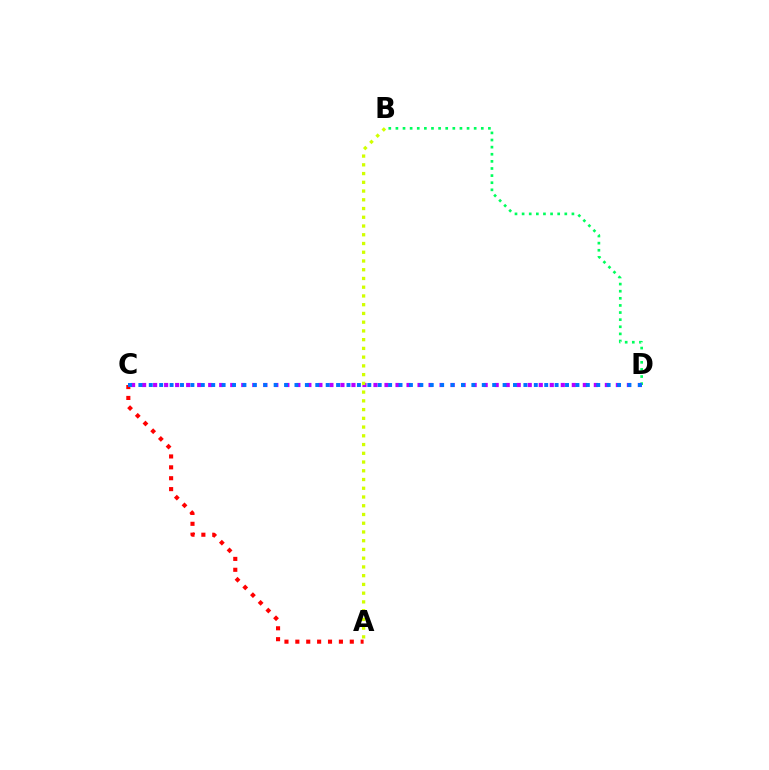{('A', 'C'): [{'color': '#ff0000', 'line_style': 'dotted', 'thickness': 2.96}], ('B', 'D'): [{'color': '#00ff5c', 'line_style': 'dotted', 'thickness': 1.93}], ('C', 'D'): [{'color': '#b900ff', 'line_style': 'dotted', 'thickness': 2.99}, {'color': '#0074ff', 'line_style': 'dotted', 'thickness': 2.83}], ('A', 'B'): [{'color': '#d1ff00', 'line_style': 'dotted', 'thickness': 2.38}]}